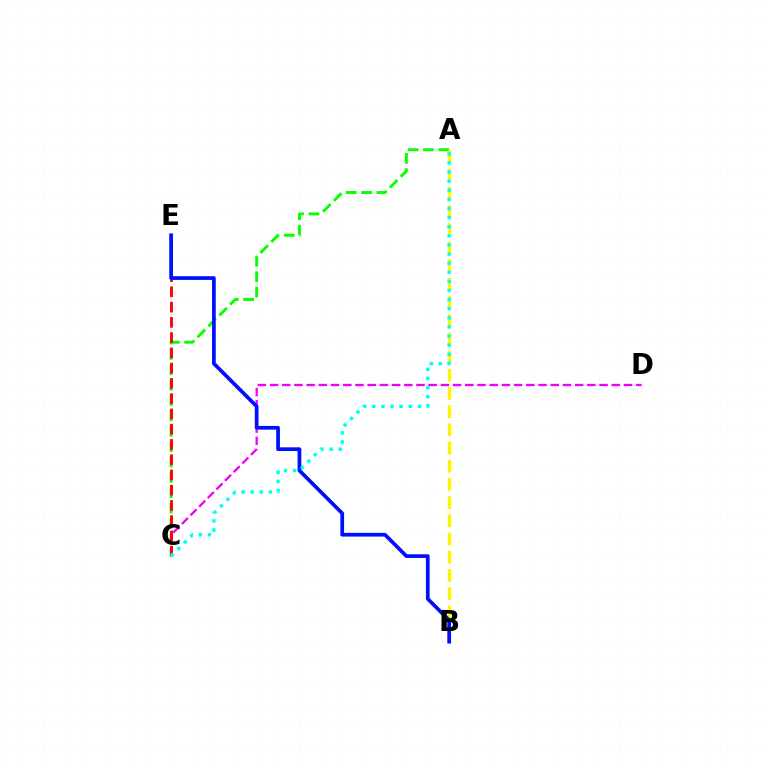{('A', 'C'): [{'color': '#08ff00', 'line_style': 'dashed', 'thickness': 2.09}, {'color': '#00fff6', 'line_style': 'dotted', 'thickness': 2.47}], ('C', 'D'): [{'color': '#ee00ff', 'line_style': 'dashed', 'thickness': 1.66}], ('C', 'E'): [{'color': '#ff0000', 'line_style': 'dashed', 'thickness': 2.07}], ('A', 'B'): [{'color': '#fcf500', 'line_style': 'dashed', 'thickness': 2.47}], ('B', 'E'): [{'color': '#0010ff', 'line_style': 'solid', 'thickness': 2.68}]}